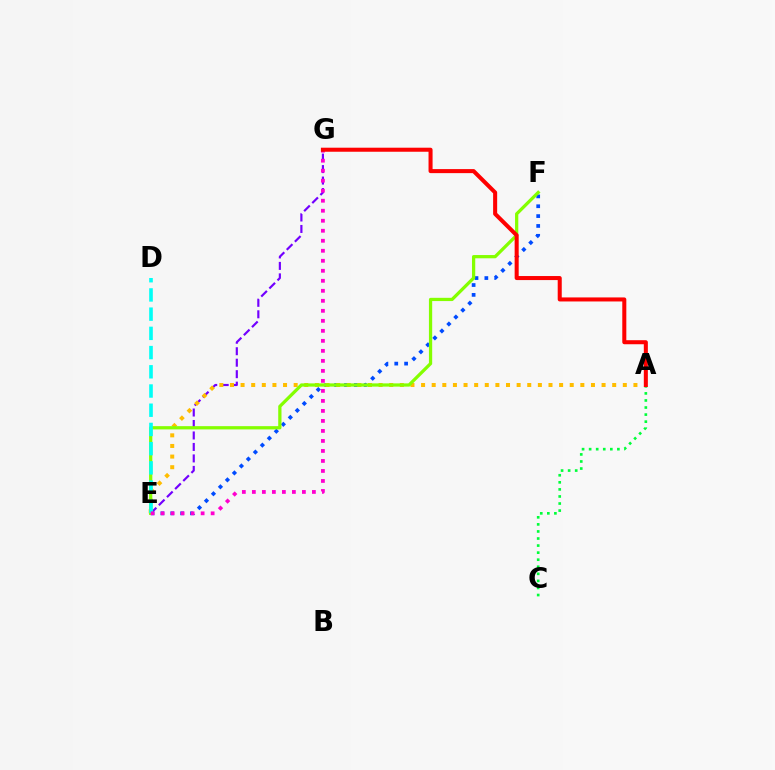{('E', 'G'): [{'color': '#7200ff', 'line_style': 'dashed', 'thickness': 1.56}, {'color': '#ff00cf', 'line_style': 'dotted', 'thickness': 2.72}], ('E', 'F'): [{'color': '#004bff', 'line_style': 'dotted', 'thickness': 2.68}, {'color': '#84ff00', 'line_style': 'solid', 'thickness': 2.34}], ('A', 'C'): [{'color': '#00ff39', 'line_style': 'dotted', 'thickness': 1.92}], ('A', 'E'): [{'color': '#ffbd00', 'line_style': 'dotted', 'thickness': 2.88}], ('D', 'E'): [{'color': '#00fff6', 'line_style': 'dashed', 'thickness': 2.61}], ('A', 'G'): [{'color': '#ff0000', 'line_style': 'solid', 'thickness': 2.91}]}